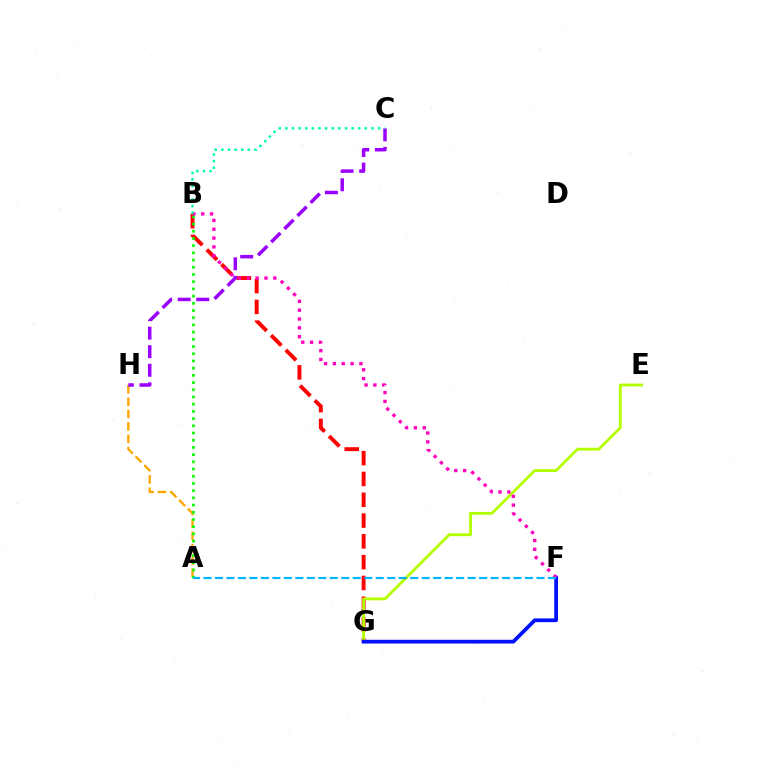{('A', 'H'): [{'color': '#ffa500', 'line_style': 'dashed', 'thickness': 1.68}], ('B', 'G'): [{'color': '#ff0000', 'line_style': 'dashed', 'thickness': 2.83}], ('A', 'B'): [{'color': '#08ff00', 'line_style': 'dotted', 'thickness': 1.96}], ('E', 'G'): [{'color': '#b3ff00', 'line_style': 'solid', 'thickness': 2.04}], ('F', 'G'): [{'color': '#0010ff', 'line_style': 'solid', 'thickness': 2.7}], ('B', 'F'): [{'color': '#ff00bd', 'line_style': 'dotted', 'thickness': 2.4}], ('C', 'H'): [{'color': '#9b00ff', 'line_style': 'dashed', 'thickness': 2.52}], ('B', 'C'): [{'color': '#00ff9d', 'line_style': 'dotted', 'thickness': 1.8}], ('A', 'F'): [{'color': '#00b5ff', 'line_style': 'dashed', 'thickness': 1.56}]}